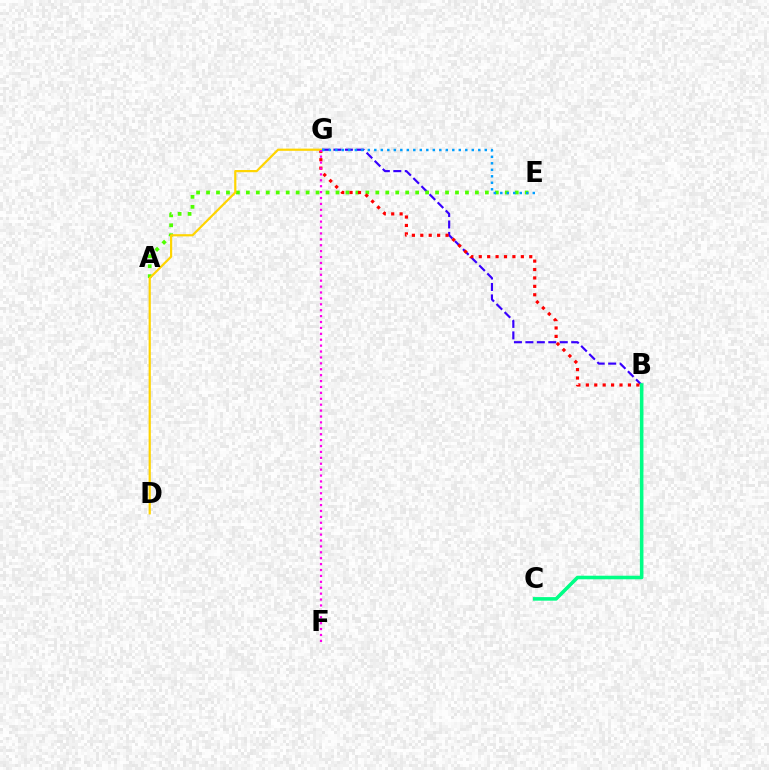{('B', 'G'): [{'color': '#3700ff', 'line_style': 'dashed', 'thickness': 1.56}, {'color': '#ff0000', 'line_style': 'dotted', 'thickness': 2.29}], ('B', 'C'): [{'color': '#00ff86', 'line_style': 'solid', 'thickness': 2.57}], ('A', 'E'): [{'color': '#4fff00', 'line_style': 'dotted', 'thickness': 2.71}], ('D', 'G'): [{'color': '#ffd500', 'line_style': 'solid', 'thickness': 1.58}], ('E', 'G'): [{'color': '#009eff', 'line_style': 'dotted', 'thickness': 1.77}], ('F', 'G'): [{'color': '#ff00ed', 'line_style': 'dotted', 'thickness': 1.6}]}